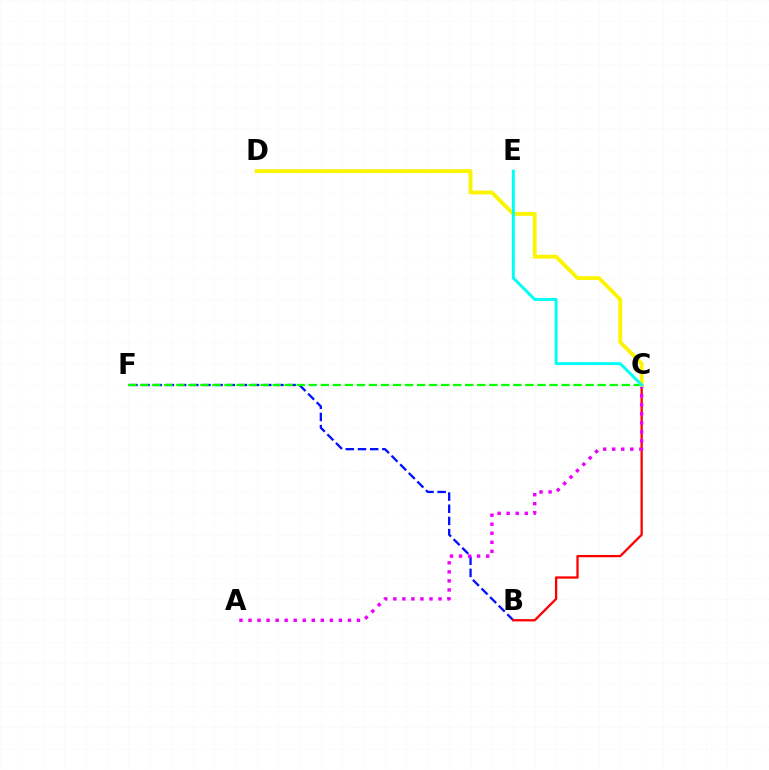{('B', 'F'): [{'color': '#0010ff', 'line_style': 'dashed', 'thickness': 1.65}], ('C', 'F'): [{'color': '#08ff00', 'line_style': 'dashed', 'thickness': 1.64}], ('B', 'C'): [{'color': '#ff0000', 'line_style': 'solid', 'thickness': 1.64}], ('A', 'C'): [{'color': '#ee00ff', 'line_style': 'dotted', 'thickness': 2.46}], ('C', 'D'): [{'color': '#fcf500', 'line_style': 'solid', 'thickness': 2.77}], ('C', 'E'): [{'color': '#00fff6', 'line_style': 'solid', 'thickness': 2.12}]}